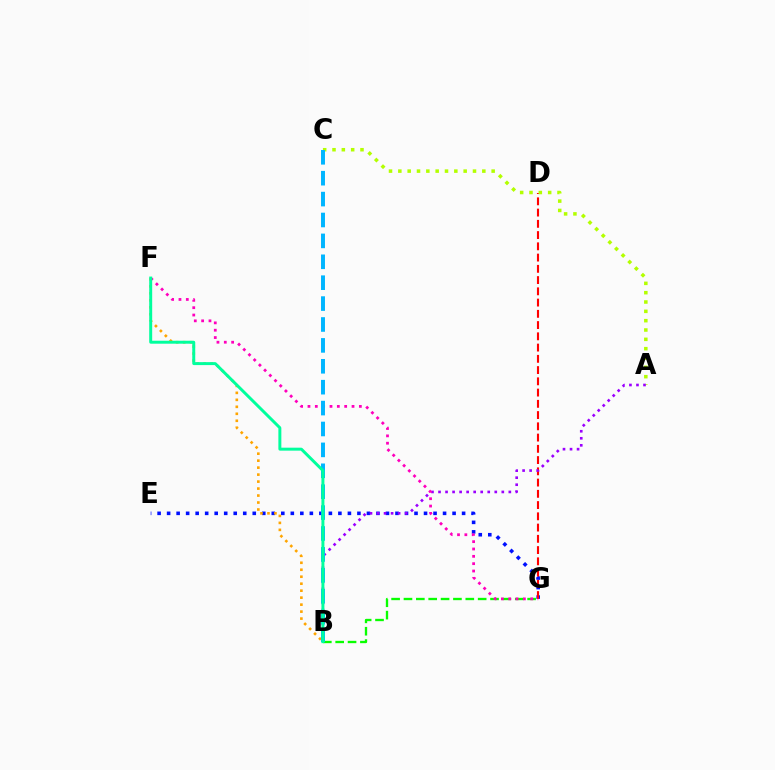{('E', 'G'): [{'color': '#0010ff', 'line_style': 'dotted', 'thickness': 2.59}], ('D', 'G'): [{'color': '#ff0000', 'line_style': 'dashed', 'thickness': 1.53}], ('B', 'G'): [{'color': '#08ff00', 'line_style': 'dashed', 'thickness': 1.68}], ('B', 'F'): [{'color': '#ffa500', 'line_style': 'dotted', 'thickness': 1.9}, {'color': '#00ff9d', 'line_style': 'solid', 'thickness': 2.14}], ('A', 'C'): [{'color': '#b3ff00', 'line_style': 'dotted', 'thickness': 2.54}], ('A', 'B'): [{'color': '#9b00ff', 'line_style': 'dotted', 'thickness': 1.91}], ('F', 'G'): [{'color': '#ff00bd', 'line_style': 'dotted', 'thickness': 1.99}], ('B', 'C'): [{'color': '#00b5ff', 'line_style': 'dashed', 'thickness': 2.84}]}